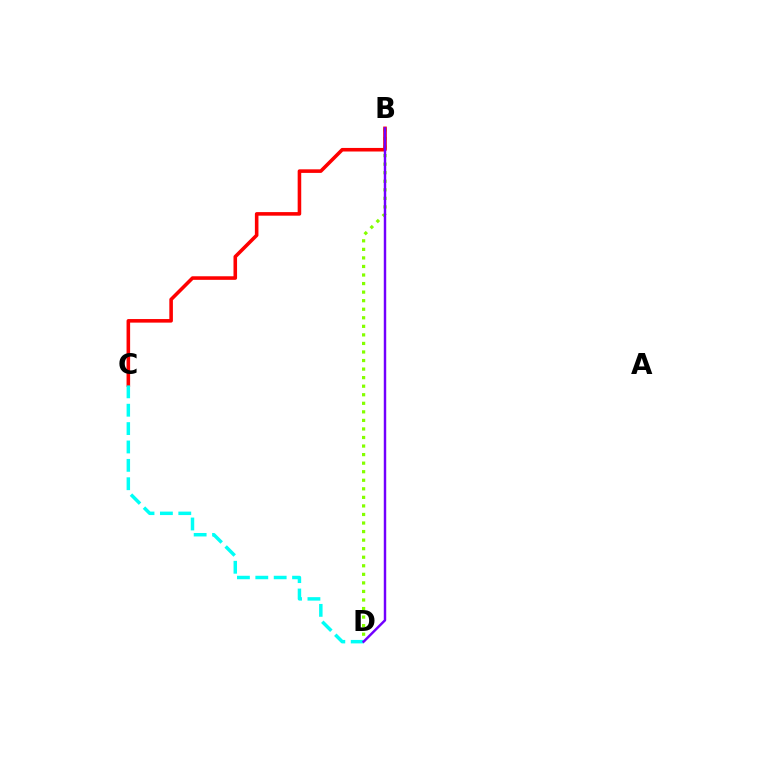{('B', 'D'): [{'color': '#84ff00', 'line_style': 'dotted', 'thickness': 2.32}, {'color': '#7200ff', 'line_style': 'solid', 'thickness': 1.76}], ('B', 'C'): [{'color': '#ff0000', 'line_style': 'solid', 'thickness': 2.57}], ('C', 'D'): [{'color': '#00fff6', 'line_style': 'dashed', 'thickness': 2.5}]}